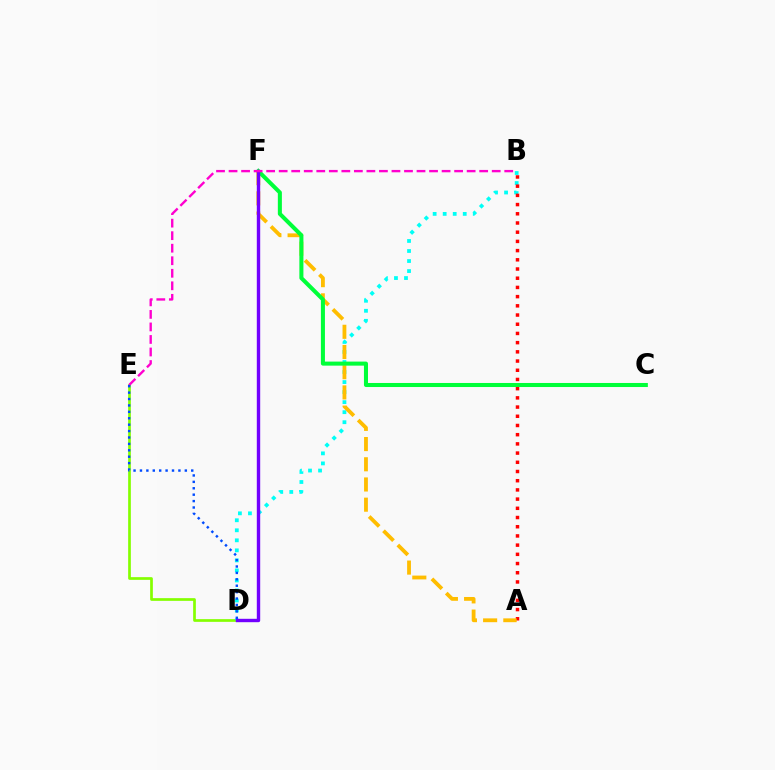{('D', 'E'): [{'color': '#84ff00', 'line_style': 'solid', 'thickness': 1.95}, {'color': '#004bff', 'line_style': 'dotted', 'thickness': 1.74}], ('B', 'D'): [{'color': '#00fff6', 'line_style': 'dotted', 'thickness': 2.73}], ('A', 'B'): [{'color': '#ff0000', 'line_style': 'dotted', 'thickness': 2.5}], ('A', 'F'): [{'color': '#ffbd00', 'line_style': 'dashed', 'thickness': 2.74}], ('C', 'F'): [{'color': '#00ff39', 'line_style': 'solid', 'thickness': 2.91}], ('D', 'F'): [{'color': '#7200ff', 'line_style': 'solid', 'thickness': 2.44}], ('B', 'E'): [{'color': '#ff00cf', 'line_style': 'dashed', 'thickness': 1.7}]}